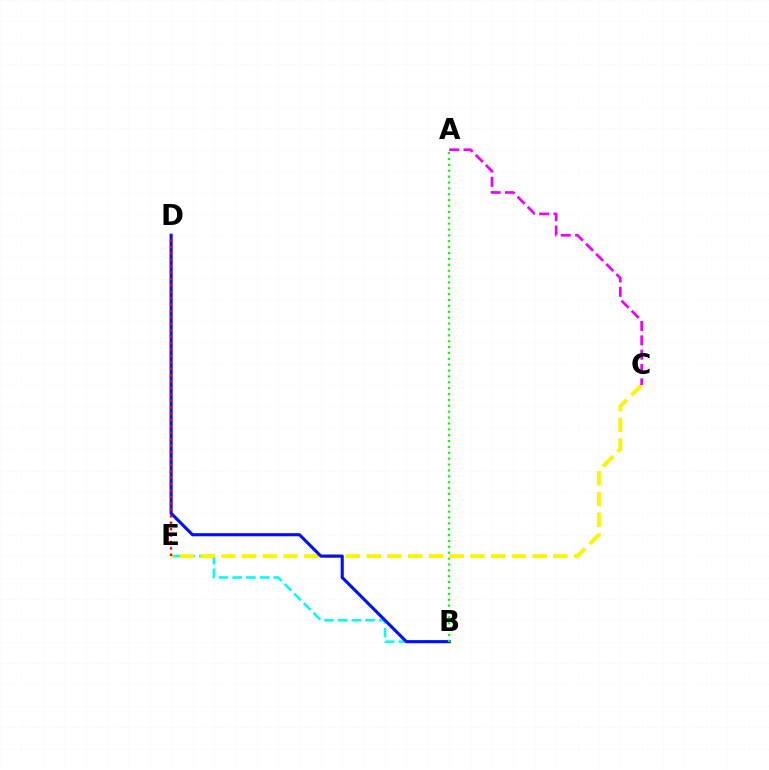{('B', 'E'): [{'color': '#00fff6', 'line_style': 'dashed', 'thickness': 1.86}], ('C', 'E'): [{'color': '#fcf500', 'line_style': 'dashed', 'thickness': 2.82}], ('B', 'D'): [{'color': '#0010ff', 'line_style': 'solid', 'thickness': 2.24}], ('A', 'B'): [{'color': '#08ff00', 'line_style': 'dotted', 'thickness': 1.6}], ('D', 'E'): [{'color': '#ff0000', 'line_style': 'dotted', 'thickness': 1.74}], ('A', 'C'): [{'color': '#ee00ff', 'line_style': 'dashed', 'thickness': 1.95}]}